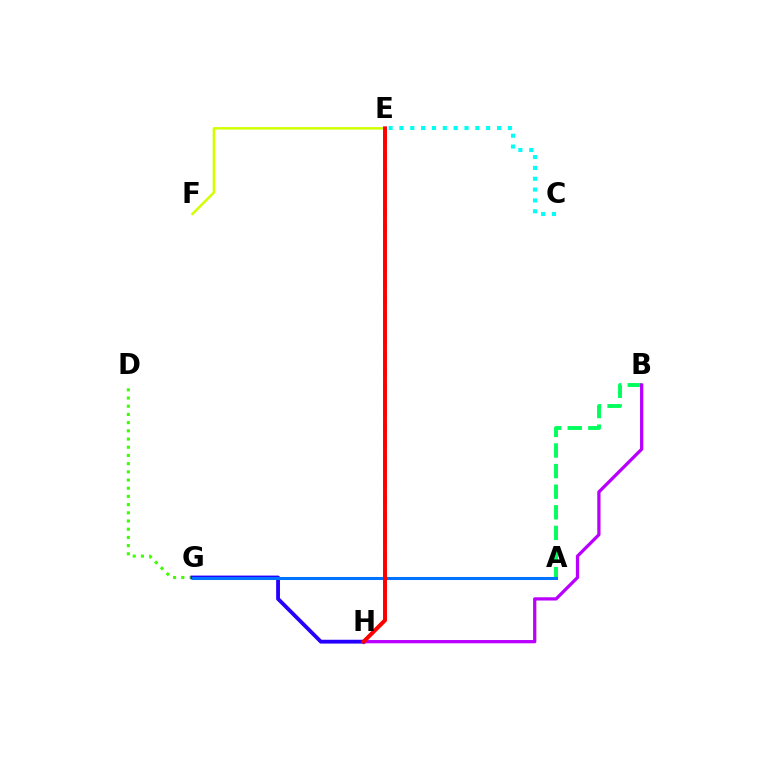{('A', 'B'): [{'color': '#00ff5c', 'line_style': 'dashed', 'thickness': 2.8}], ('C', 'E'): [{'color': '#00fff6', 'line_style': 'dotted', 'thickness': 2.95}], ('B', 'H'): [{'color': '#b900ff', 'line_style': 'solid', 'thickness': 2.34}], ('D', 'G'): [{'color': '#3dff00', 'line_style': 'dotted', 'thickness': 2.23}], ('G', 'H'): [{'color': '#2500ff', 'line_style': 'solid', 'thickness': 2.75}], ('E', 'F'): [{'color': '#d1ff00', 'line_style': 'solid', 'thickness': 1.78}], ('A', 'G'): [{'color': '#0074ff', 'line_style': 'solid', 'thickness': 2.19}], ('E', 'H'): [{'color': '#ff9400', 'line_style': 'dashed', 'thickness': 2.45}, {'color': '#ff00ac', 'line_style': 'dotted', 'thickness': 1.67}, {'color': '#ff0000', 'line_style': 'solid', 'thickness': 2.84}]}